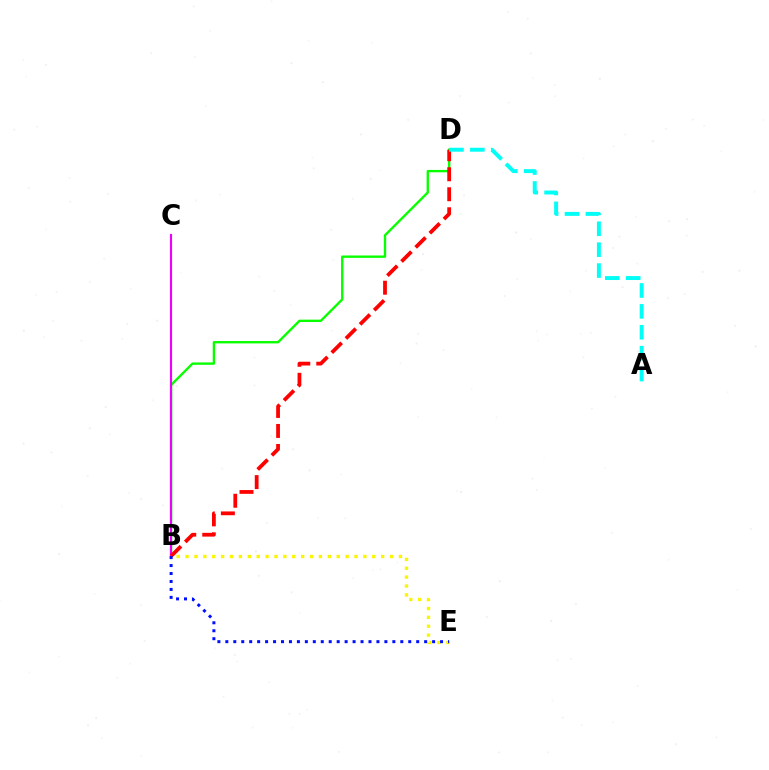{('B', 'E'): [{'color': '#fcf500', 'line_style': 'dotted', 'thickness': 2.42}, {'color': '#0010ff', 'line_style': 'dotted', 'thickness': 2.16}], ('B', 'D'): [{'color': '#08ff00', 'line_style': 'solid', 'thickness': 1.7}, {'color': '#ff0000', 'line_style': 'dashed', 'thickness': 2.72}], ('B', 'C'): [{'color': '#ee00ff', 'line_style': 'solid', 'thickness': 1.54}], ('A', 'D'): [{'color': '#00fff6', 'line_style': 'dashed', 'thickness': 2.84}]}